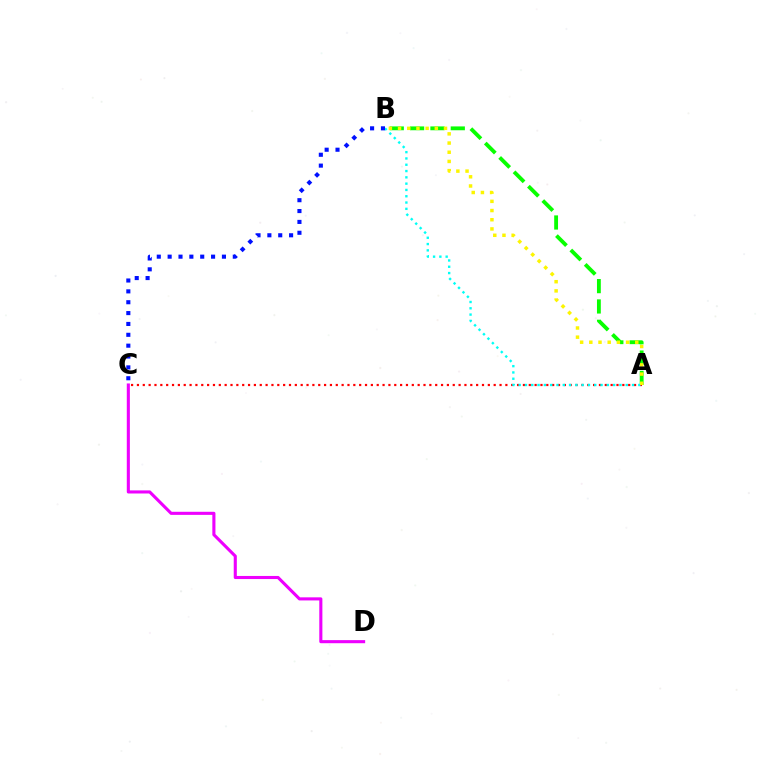{('A', 'B'): [{'color': '#08ff00', 'line_style': 'dashed', 'thickness': 2.76}, {'color': '#00fff6', 'line_style': 'dotted', 'thickness': 1.71}, {'color': '#fcf500', 'line_style': 'dotted', 'thickness': 2.5}], ('A', 'C'): [{'color': '#ff0000', 'line_style': 'dotted', 'thickness': 1.59}], ('B', 'C'): [{'color': '#0010ff', 'line_style': 'dotted', 'thickness': 2.95}], ('C', 'D'): [{'color': '#ee00ff', 'line_style': 'solid', 'thickness': 2.23}]}